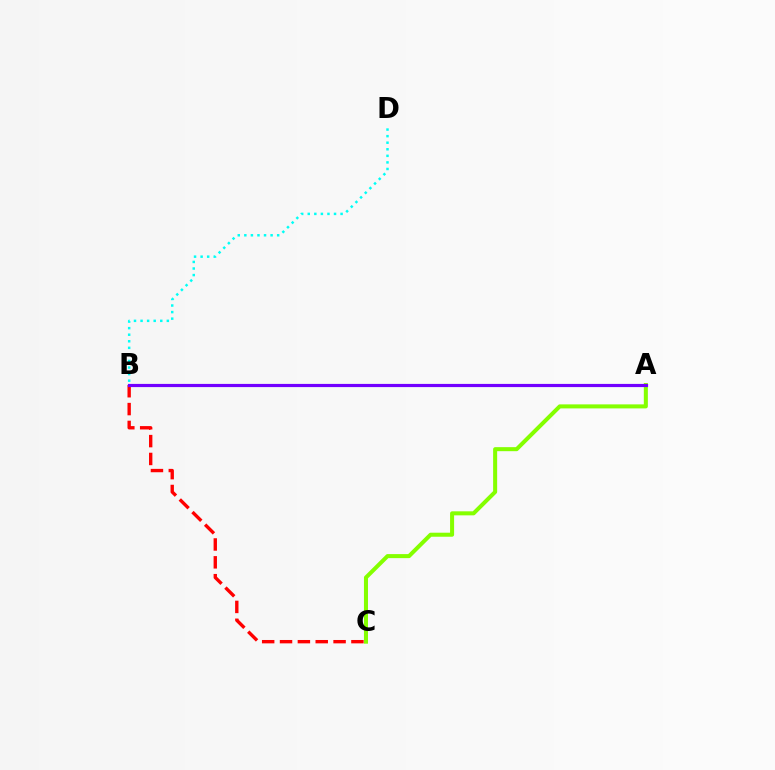{('A', 'C'): [{'color': '#84ff00', 'line_style': 'solid', 'thickness': 2.9}], ('B', 'C'): [{'color': '#ff0000', 'line_style': 'dashed', 'thickness': 2.43}], ('B', 'D'): [{'color': '#00fff6', 'line_style': 'dotted', 'thickness': 1.78}], ('A', 'B'): [{'color': '#7200ff', 'line_style': 'solid', 'thickness': 2.29}]}